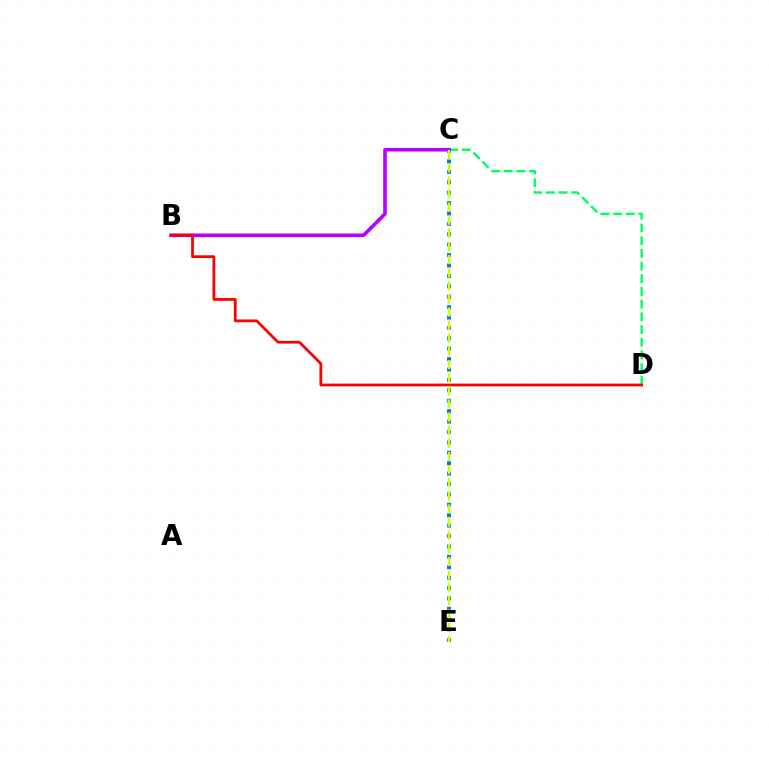{('C', 'D'): [{'color': '#00ff5c', 'line_style': 'dashed', 'thickness': 1.72}], ('B', 'C'): [{'color': '#b900ff', 'line_style': 'solid', 'thickness': 2.61}], ('C', 'E'): [{'color': '#0074ff', 'line_style': 'dotted', 'thickness': 2.83}, {'color': '#d1ff00', 'line_style': 'dashed', 'thickness': 1.78}], ('B', 'D'): [{'color': '#ff0000', 'line_style': 'solid', 'thickness': 1.99}]}